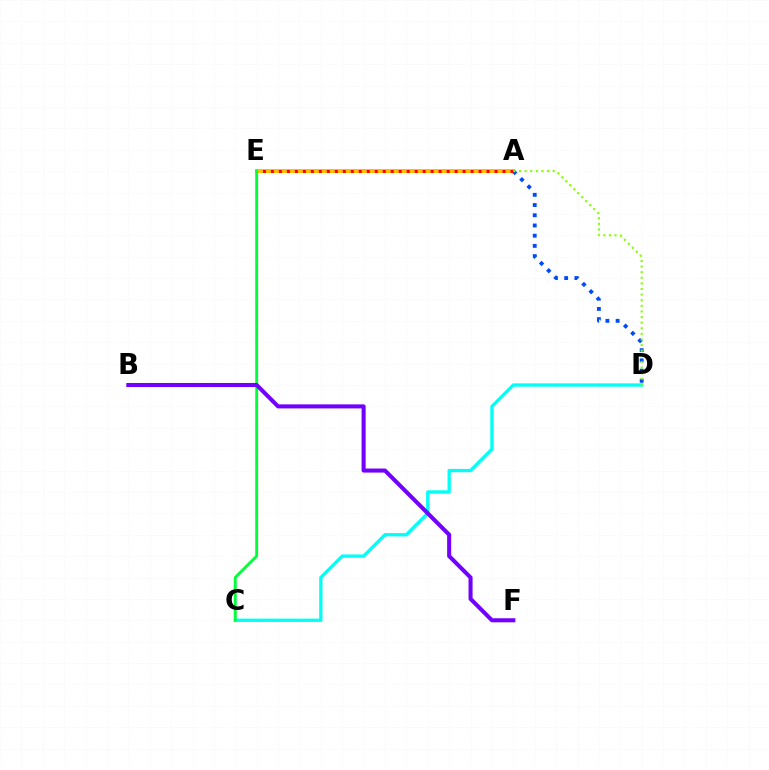{('A', 'E'): [{'color': '#ff00cf', 'line_style': 'solid', 'thickness': 1.8}, {'color': '#ffbd00', 'line_style': 'solid', 'thickness': 2.88}, {'color': '#ff0000', 'line_style': 'dotted', 'thickness': 2.17}], ('A', 'D'): [{'color': '#004bff', 'line_style': 'dotted', 'thickness': 2.78}, {'color': '#84ff00', 'line_style': 'dotted', 'thickness': 1.52}], ('C', 'D'): [{'color': '#00fff6', 'line_style': 'solid', 'thickness': 2.38}], ('C', 'E'): [{'color': '#00ff39', 'line_style': 'solid', 'thickness': 2.08}], ('B', 'F'): [{'color': '#7200ff', 'line_style': 'solid', 'thickness': 2.92}]}